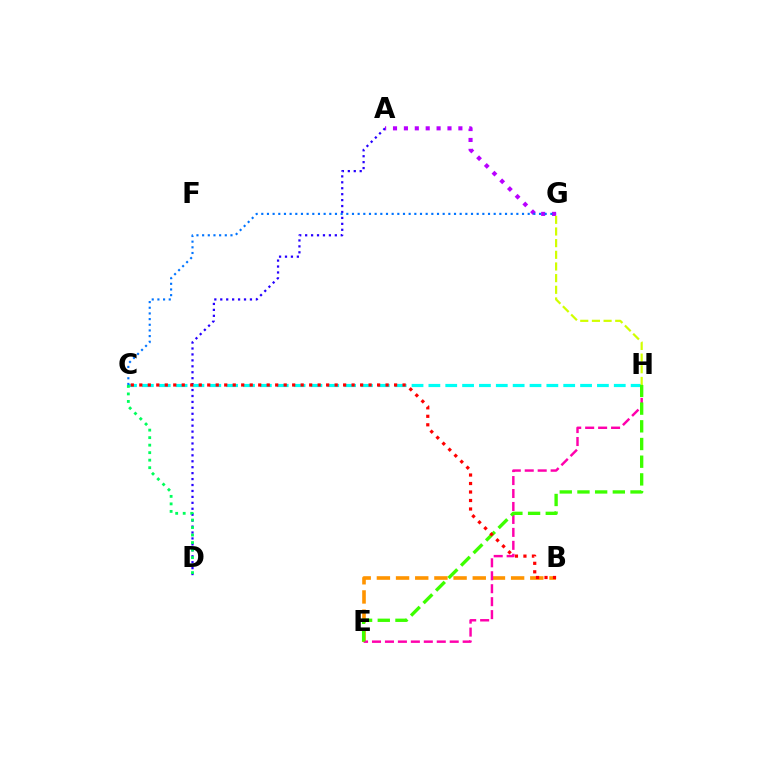{('A', 'D'): [{'color': '#2500ff', 'line_style': 'dotted', 'thickness': 1.61}], ('C', 'H'): [{'color': '#00fff6', 'line_style': 'dashed', 'thickness': 2.29}], ('B', 'E'): [{'color': '#ff9400', 'line_style': 'dashed', 'thickness': 2.6}], ('A', 'G'): [{'color': '#b900ff', 'line_style': 'dotted', 'thickness': 2.96}], ('C', 'D'): [{'color': '#00ff5c', 'line_style': 'dotted', 'thickness': 2.04}], ('E', 'H'): [{'color': '#ff00ac', 'line_style': 'dashed', 'thickness': 1.76}, {'color': '#3dff00', 'line_style': 'dashed', 'thickness': 2.4}], ('G', 'H'): [{'color': '#d1ff00', 'line_style': 'dashed', 'thickness': 1.58}], ('C', 'G'): [{'color': '#0074ff', 'line_style': 'dotted', 'thickness': 1.54}], ('B', 'C'): [{'color': '#ff0000', 'line_style': 'dotted', 'thickness': 2.31}]}